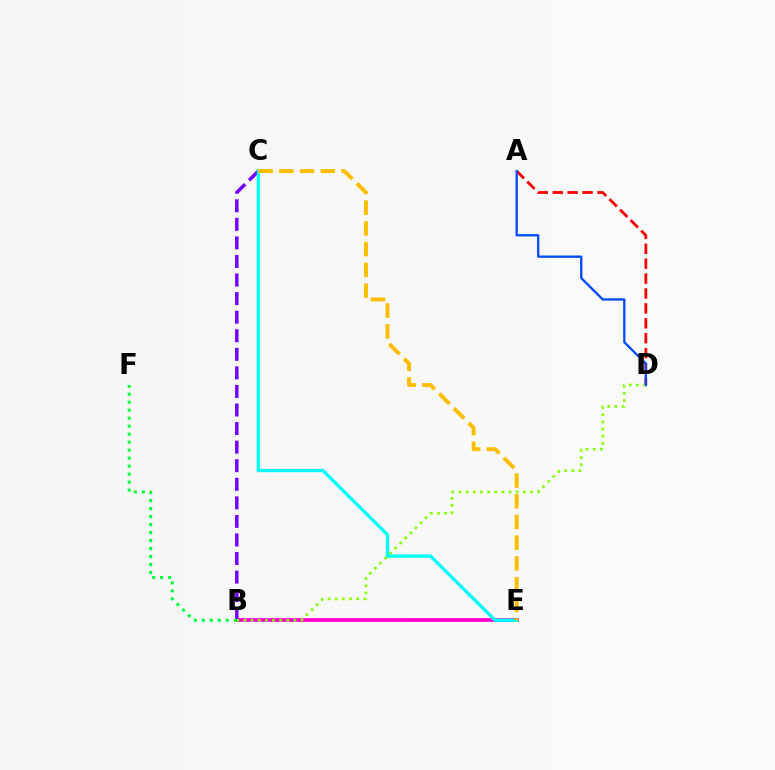{('B', 'E'): [{'color': '#ff00cf', 'line_style': 'solid', 'thickness': 2.71}], ('A', 'D'): [{'color': '#ff0000', 'line_style': 'dashed', 'thickness': 2.02}, {'color': '#004bff', 'line_style': 'solid', 'thickness': 1.67}], ('B', 'C'): [{'color': '#7200ff', 'line_style': 'dashed', 'thickness': 2.52}], ('B', 'D'): [{'color': '#84ff00', 'line_style': 'dotted', 'thickness': 1.94}], ('C', 'E'): [{'color': '#00fff6', 'line_style': 'solid', 'thickness': 2.4}, {'color': '#ffbd00', 'line_style': 'dashed', 'thickness': 2.82}], ('B', 'F'): [{'color': '#00ff39', 'line_style': 'dotted', 'thickness': 2.17}]}